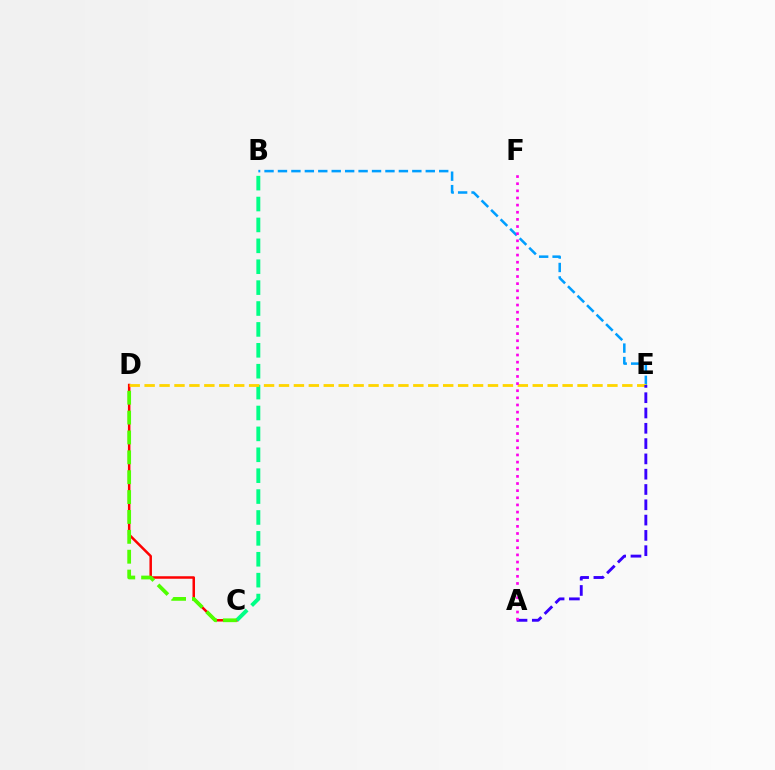{('B', 'E'): [{'color': '#009eff', 'line_style': 'dashed', 'thickness': 1.83}], ('C', 'D'): [{'color': '#ff0000', 'line_style': 'solid', 'thickness': 1.8}, {'color': '#4fff00', 'line_style': 'dashed', 'thickness': 2.7}], ('B', 'C'): [{'color': '#00ff86', 'line_style': 'dashed', 'thickness': 2.84}], ('D', 'E'): [{'color': '#ffd500', 'line_style': 'dashed', 'thickness': 2.03}], ('A', 'E'): [{'color': '#3700ff', 'line_style': 'dashed', 'thickness': 2.08}], ('A', 'F'): [{'color': '#ff00ed', 'line_style': 'dotted', 'thickness': 1.94}]}